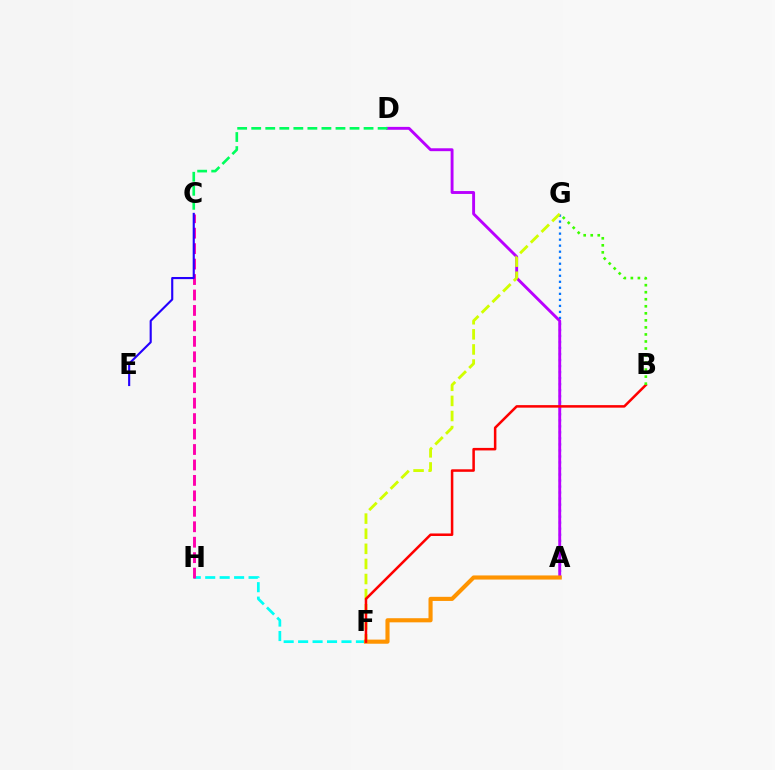{('A', 'G'): [{'color': '#0074ff', 'line_style': 'dotted', 'thickness': 1.64}], ('F', 'H'): [{'color': '#00fff6', 'line_style': 'dashed', 'thickness': 1.96}], ('A', 'D'): [{'color': '#b900ff', 'line_style': 'solid', 'thickness': 2.08}], ('F', 'G'): [{'color': '#d1ff00', 'line_style': 'dashed', 'thickness': 2.05}], ('C', 'H'): [{'color': '#ff00ac', 'line_style': 'dashed', 'thickness': 2.1}], ('A', 'F'): [{'color': '#ff9400', 'line_style': 'solid', 'thickness': 2.97}], ('C', 'D'): [{'color': '#00ff5c', 'line_style': 'dashed', 'thickness': 1.91}], ('C', 'E'): [{'color': '#2500ff', 'line_style': 'solid', 'thickness': 1.53}], ('B', 'F'): [{'color': '#ff0000', 'line_style': 'solid', 'thickness': 1.82}], ('B', 'G'): [{'color': '#3dff00', 'line_style': 'dotted', 'thickness': 1.91}]}